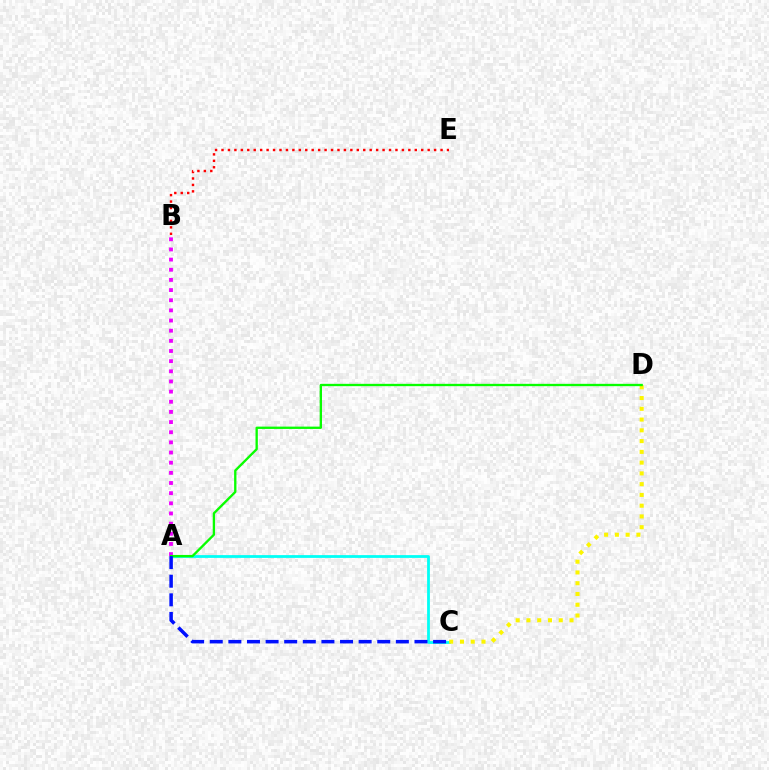{('A', 'C'): [{'color': '#00fff6', 'line_style': 'solid', 'thickness': 2.0}, {'color': '#0010ff', 'line_style': 'dashed', 'thickness': 2.53}], ('B', 'E'): [{'color': '#ff0000', 'line_style': 'dotted', 'thickness': 1.75}], ('C', 'D'): [{'color': '#fcf500', 'line_style': 'dotted', 'thickness': 2.92}], ('A', 'B'): [{'color': '#ee00ff', 'line_style': 'dotted', 'thickness': 2.76}], ('A', 'D'): [{'color': '#08ff00', 'line_style': 'solid', 'thickness': 1.68}]}